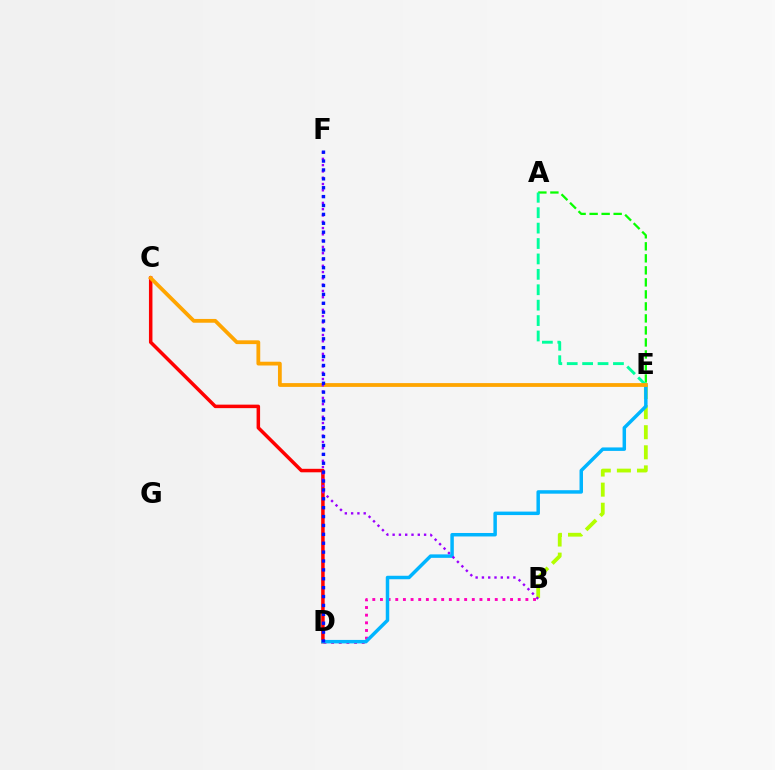{('B', 'E'): [{'color': '#b3ff00', 'line_style': 'dashed', 'thickness': 2.73}], ('A', 'E'): [{'color': '#08ff00', 'line_style': 'dashed', 'thickness': 1.63}, {'color': '#00ff9d', 'line_style': 'dashed', 'thickness': 2.09}], ('C', 'D'): [{'color': '#ff0000', 'line_style': 'solid', 'thickness': 2.52}], ('B', 'D'): [{'color': '#ff00bd', 'line_style': 'dotted', 'thickness': 2.08}], ('D', 'E'): [{'color': '#00b5ff', 'line_style': 'solid', 'thickness': 2.5}], ('C', 'E'): [{'color': '#ffa500', 'line_style': 'solid', 'thickness': 2.73}], ('B', 'F'): [{'color': '#9b00ff', 'line_style': 'dotted', 'thickness': 1.71}], ('D', 'F'): [{'color': '#0010ff', 'line_style': 'dotted', 'thickness': 2.41}]}